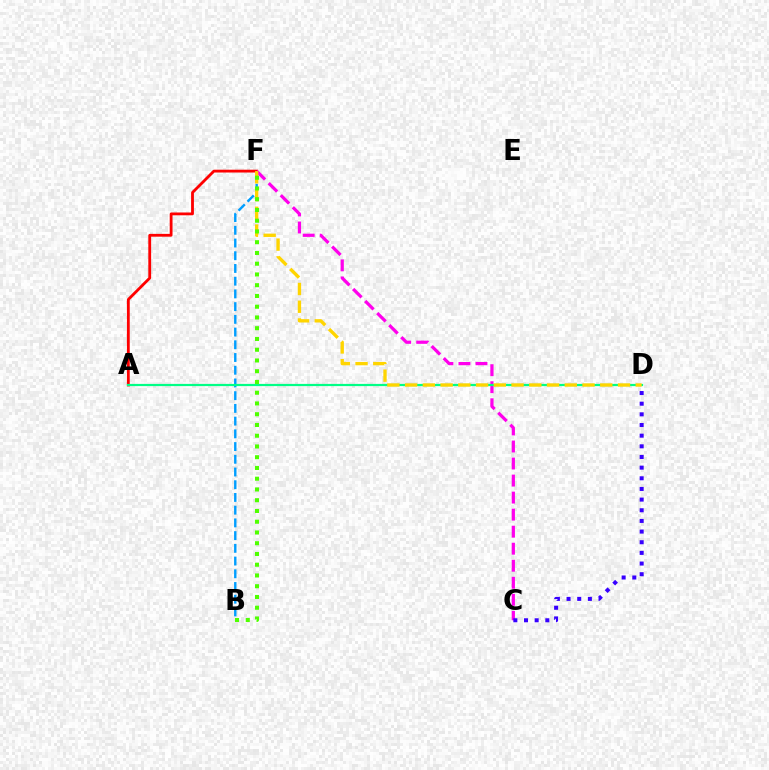{('A', 'F'): [{'color': '#ff0000', 'line_style': 'solid', 'thickness': 2.02}], ('B', 'F'): [{'color': '#009eff', 'line_style': 'dashed', 'thickness': 1.73}, {'color': '#4fff00', 'line_style': 'dotted', 'thickness': 2.92}], ('C', 'F'): [{'color': '#ff00ed', 'line_style': 'dashed', 'thickness': 2.31}], ('A', 'D'): [{'color': '#00ff86', 'line_style': 'solid', 'thickness': 1.59}], ('C', 'D'): [{'color': '#3700ff', 'line_style': 'dotted', 'thickness': 2.9}], ('D', 'F'): [{'color': '#ffd500', 'line_style': 'dashed', 'thickness': 2.41}]}